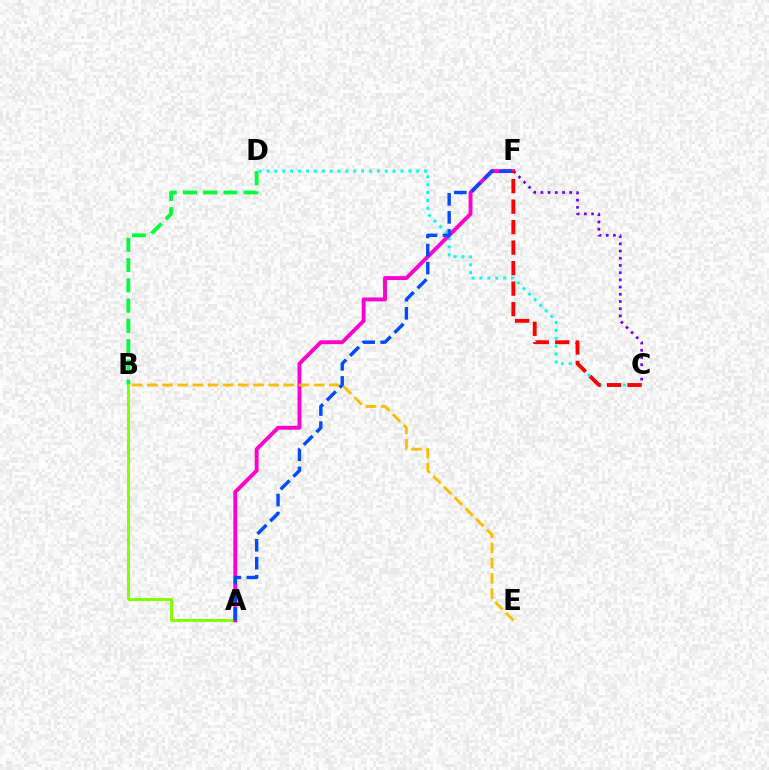{('C', 'D'): [{'color': '#00fff6', 'line_style': 'dotted', 'thickness': 2.14}], ('B', 'D'): [{'color': '#00ff39', 'line_style': 'dashed', 'thickness': 2.75}], ('A', 'B'): [{'color': '#84ff00', 'line_style': 'solid', 'thickness': 2.14}], ('A', 'F'): [{'color': '#ff00cf', 'line_style': 'solid', 'thickness': 2.79}, {'color': '#004bff', 'line_style': 'dashed', 'thickness': 2.45}], ('B', 'E'): [{'color': '#ffbd00', 'line_style': 'dashed', 'thickness': 2.06}], ('C', 'F'): [{'color': '#7200ff', 'line_style': 'dotted', 'thickness': 1.96}, {'color': '#ff0000', 'line_style': 'dashed', 'thickness': 2.79}]}